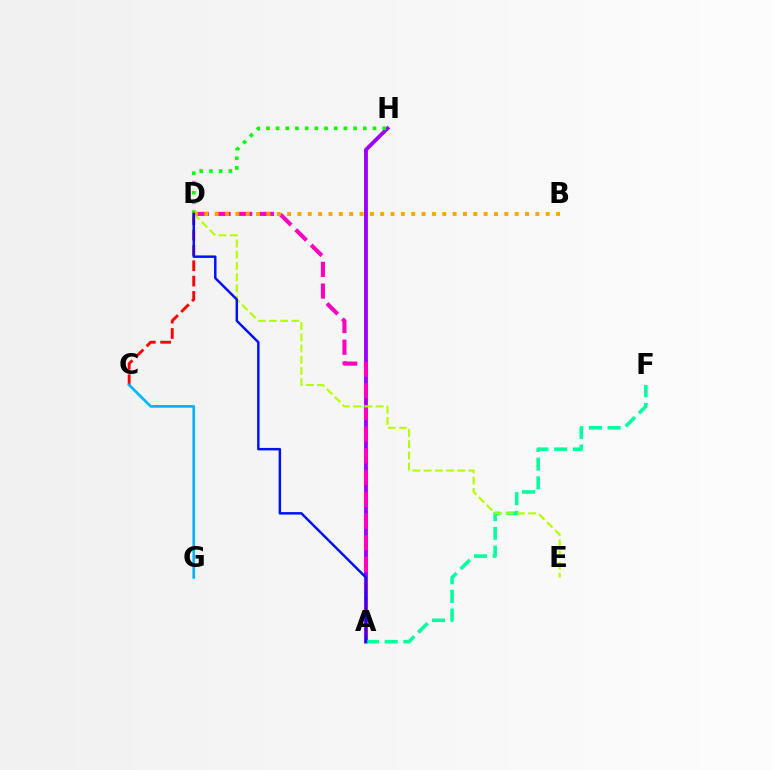{('A', 'H'): [{'color': '#9b00ff', 'line_style': 'solid', 'thickness': 2.77}], ('A', 'D'): [{'color': '#ff00bd', 'line_style': 'dashed', 'thickness': 2.95}, {'color': '#0010ff', 'line_style': 'solid', 'thickness': 1.78}], ('D', 'H'): [{'color': '#08ff00', 'line_style': 'dotted', 'thickness': 2.63}], ('A', 'F'): [{'color': '#00ff9d', 'line_style': 'dashed', 'thickness': 2.54}], ('C', 'D'): [{'color': '#ff0000', 'line_style': 'dashed', 'thickness': 2.08}], ('D', 'E'): [{'color': '#b3ff00', 'line_style': 'dashed', 'thickness': 1.52}], ('B', 'D'): [{'color': '#ffa500', 'line_style': 'dotted', 'thickness': 2.81}], ('C', 'G'): [{'color': '#00b5ff', 'line_style': 'solid', 'thickness': 1.93}]}